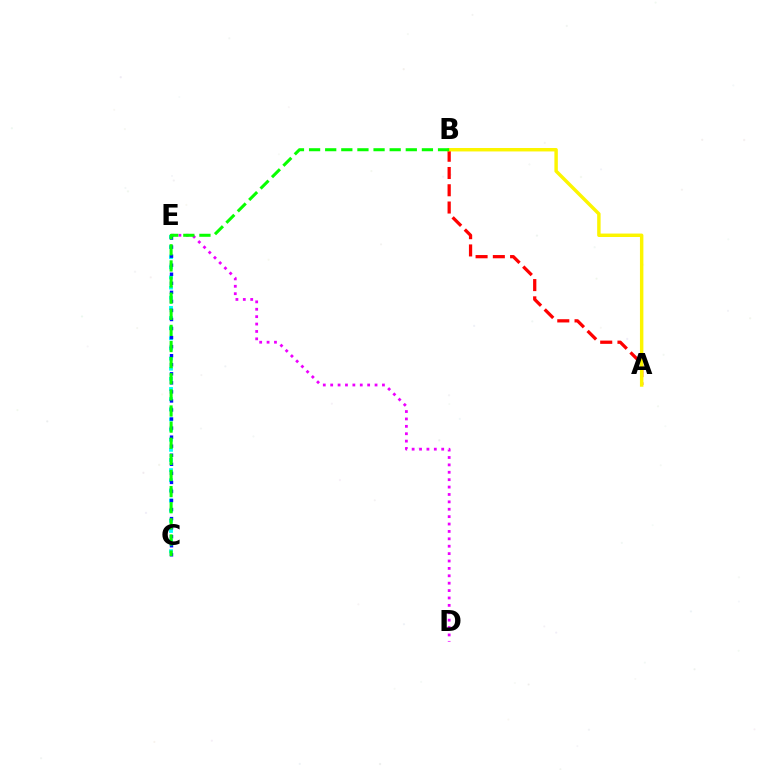{('D', 'E'): [{'color': '#ee00ff', 'line_style': 'dotted', 'thickness': 2.01}], ('C', 'E'): [{'color': '#00fff6', 'line_style': 'dotted', 'thickness': 2.75}, {'color': '#0010ff', 'line_style': 'dotted', 'thickness': 2.46}], ('A', 'B'): [{'color': '#ff0000', 'line_style': 'dashed', 'thickness': 2.34}, {'color': '#fcf500', 'line_style': 'solid', 'thickness': 2.47}], ('B', 'C'): [{'color': '#08ff00', 'line_style': 'dashed', 'thickness': 2.19}]}